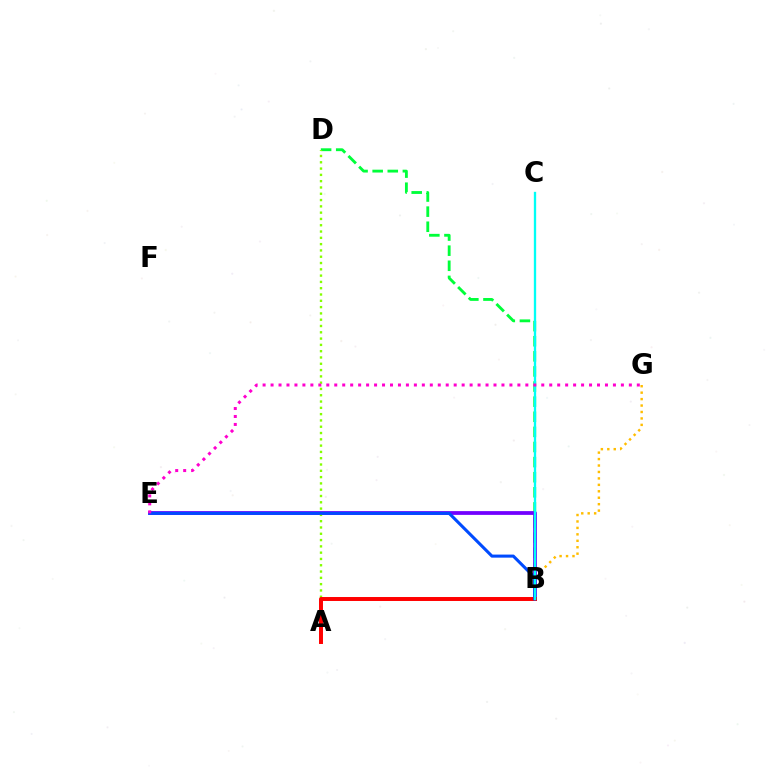{('B', 'D'): [{'color': '#00ff39', 'line_style': 'dashed', 'thickness': 2.05}], ('B', 'G'): [{'color': '#ffbd00', 'line_style': 'dotted', 'thickness': 1.75}], ('B', 'E'): [{'color': '#7200ff', 'line_style': 'solid', 'thickness': 2.71}, {'color': '#004bff', 'line_style': 'solid', 'thickness': 2.2}], ('A', 'D'): [{'color': '#84ff00', 'line_style': 'dotted', 'thickness': 1.71}], ('A', 'B'): [{'color': '#ff0000', 'line_style': 'solid', 'thickness': 2.85}], ('B', 'C'): [{'color': '#00fff6', 'line_style': 'solid', 'thickness': 1.67}], ('E', 'G'): [{'color': '#ff00cf', 'line_style': 'dotted', 'thickness': 2.16}]}